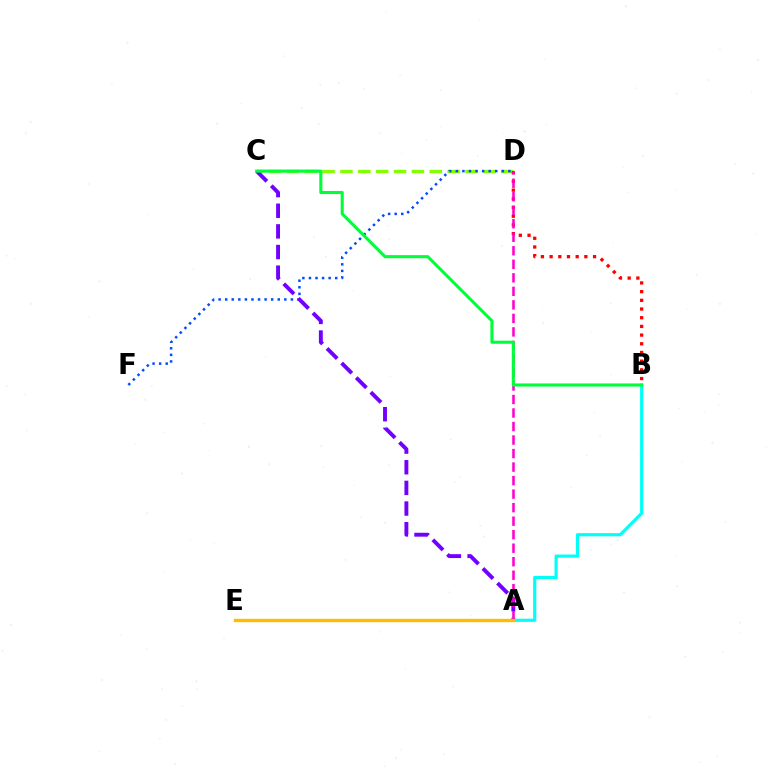{('C', 'D'): [{'color': '#84ff00', 'line_style': 'dashed', 'thickness': 2.43}], ('D', 'F'): [{'color': '#004bff', 'line_style': 'dotted', 'thickness': 1.79}], ('B', 'D'): [{'color': '#ff0000', 'line_style': 'dotted', 'thickness': 2.36}], ('A', 'C'): [{'color': '#7200ff', 'line_style': 'dashed', 'thickness': 2.8}], ('A', 'B'): [{'color': '#00fff6', 'line_style': 'solid', 'thickness': 2.28}], ('A', 'D'): [{'color': '#ff00cf', 'line_style': 'dashed', 'thickness': 1.84}], ('B', 'C'): [{'color': '#00ff39', 'line_style': 'solid', 'thickness': 2.22}], ('A', 'E'): [{'color': '#ffbd00', 'line_style': 'solid', 'thickness': 2.42}]}